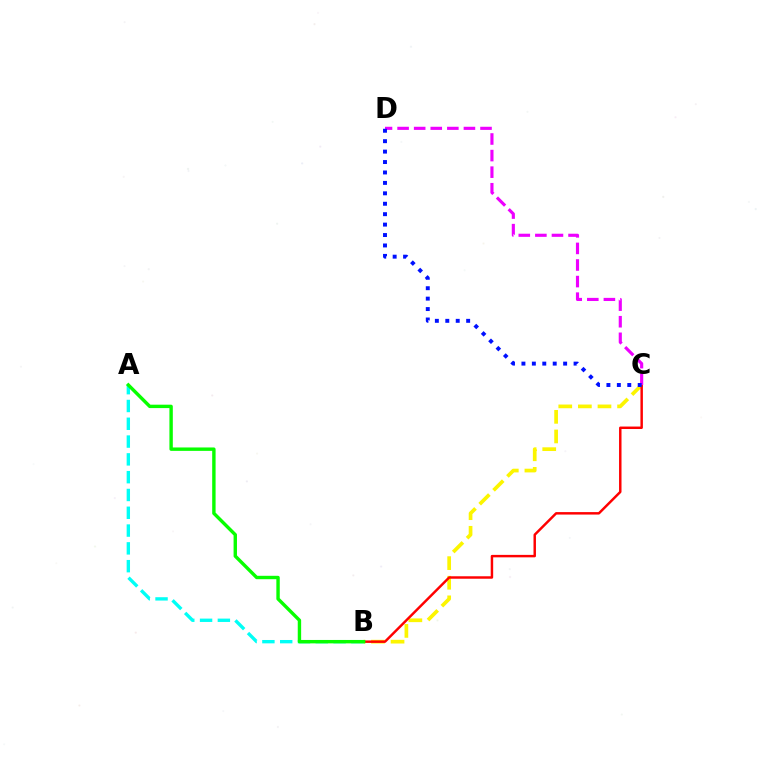{('B', 'C'): [{'color': '#fcf500', 'line_style': 'dashed', 'thickness': 2.66}, {'color': '#ff0000', 'line_style': 'solid', 'thickness': 1.77}], ('A', 'B'): [{'color': '#00fff6', 'line_style': 'dashed', 'thickness': 2.42}, {'color': '#08ff00', 'line_style': 'solid', 'thickness': 2.45}], ('C', 'D'): [{'color': '#ee00ff', 'line_style': 'dashed', 'thickness': 2.25}, {'color': '#0010ff', 'line_style': 'dotted', 'thickness': 2.83}]}